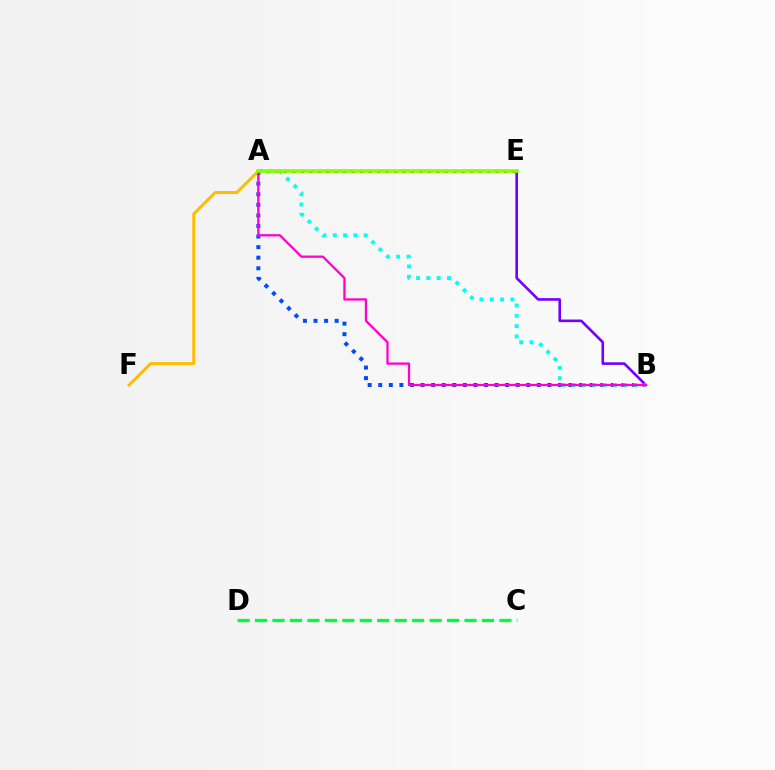{('A', 'E'): [{'color': '#ff0000', 'line_style': 'dotted', 'thickness': 2.3}, {'color': '#84ff00', 'line_style': 'solid', 'thickness': 2.55}], ('A', 'B'): [{'color': '#004bff', 'line_style': 'dotted', 'thickness': 2.87}, {'color': '#00fff6', 'line_style': 'dotted', 'thickness': 2.8}, {'color': '#ff00cf', 'line_style': 'solid', 'thickness': 1.64}], ('B', 'E'): [{'color': '#7200ff', 'line_style': 'solid', 'thickness': 1.88}], ('A', 'F'): [{'color': '#ffbd00', 'line_style': 'solid', 'thickness': 2.17}], ('C', 'D'): [{'color': '#00ff39', 'line_style': 'dashed', 'thickness': 2.37}]}